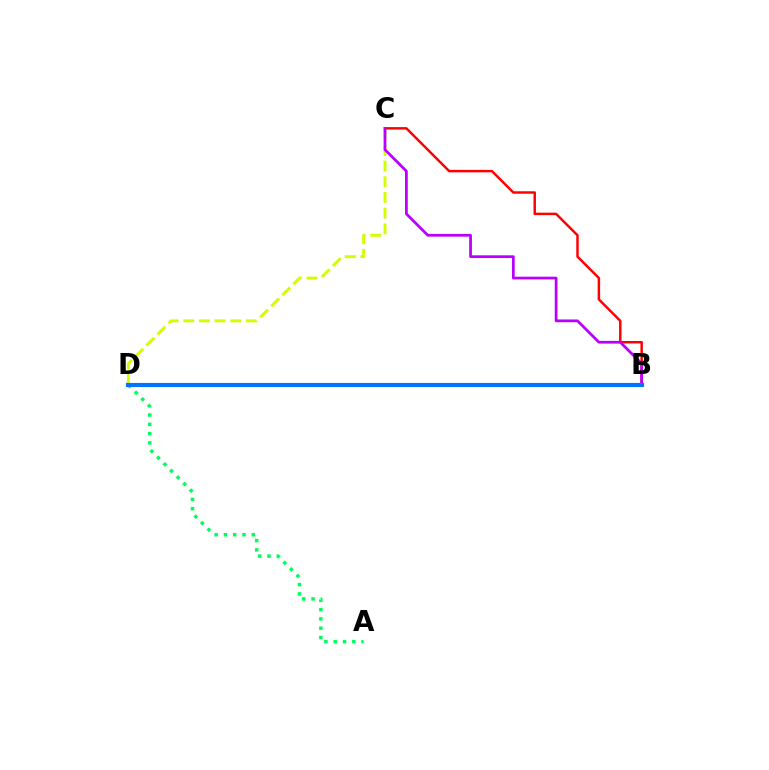{('C', 'D'): [{'color': '#d1ff00', 'line_style': 'dashed', 'thickness': 2.13}], ('A', 'D'): [{'color': '#00ff5c', 'line_style': 'dotted', 'thickness': 2.52}], ('B', 'C'): [{'color': '#ff0000', 'line_style': 'solid', 'thickness': 1.78}, {'color': '#b900ff', 'line_style': 'solid', 'thickness': 1.98}], ('B', 'D'): [{'color': '#0074ff', 'line_style': 'solid', 'thickness': 2.98}]}